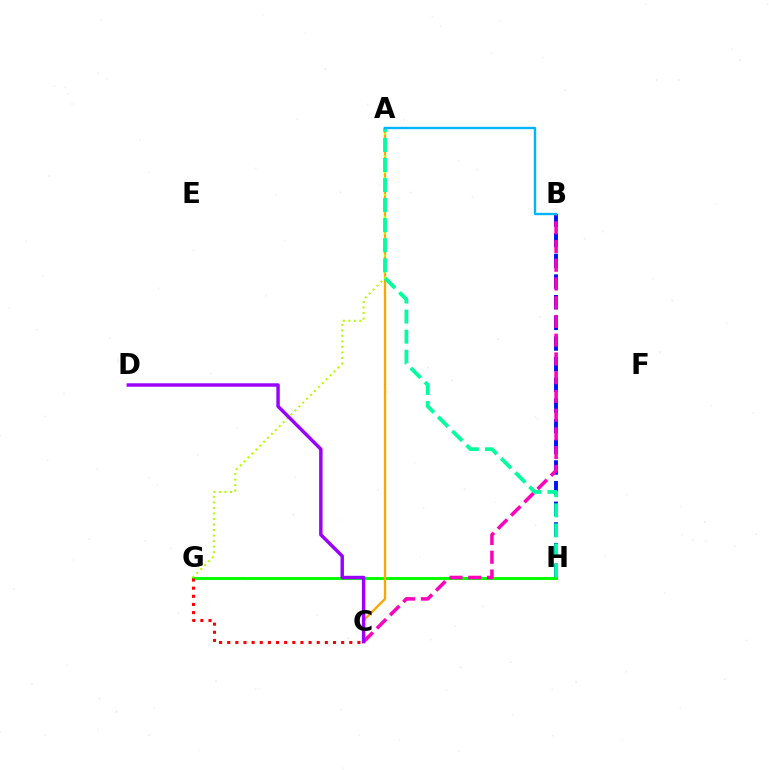{('B', 'H'): [{'color': '#0010ff', 'line_style': 'dashed', 'thickness': 2.81}], ('G', 'H'): [{'color': '#08ff00', 'line_style': 'solid', 'thickness': 2.14}], ('C', 'G'): [{'color': '#ff0000', 'line_style': 'dotted', 'thickness': 2.21}], ('B', 'C'): [{'color': '#ff00bd', 'line_style': 'dashed', 'thickness': 2.55}], ('A', 'C'): [{'color': '#ffa500', 'line_style': 'solid', 'thickness': 1.66}], ('A', 'G'): [{'color': '#b3ff00', 'line_style': 'dotted', 'thickness': 1.5}], ('C', 'D'): [{'color': '#9b00ff', 'line_style': 'solid', 'thickness': 2.48}], ('A', 'H'): [{'color': '#00ff9d', 'line_style': 'dashed', 'thickness': 2.72}], ('A', 'B'): [{'color': '#00b5ff', 'line_style': 'solid', 'thickness': 1.71}]}